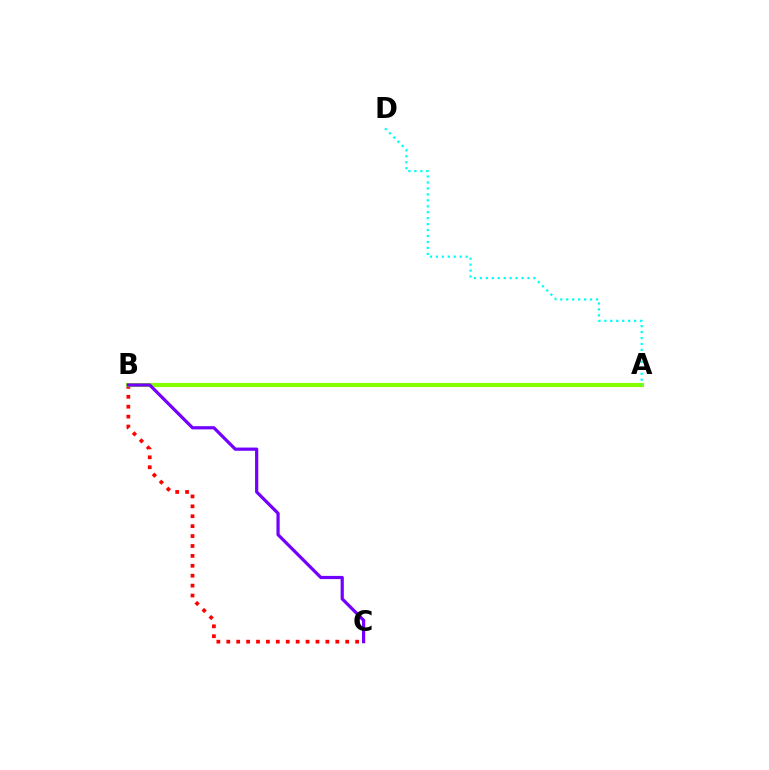{('B', 'C'): [{'color': '#ff0000', 'line_style': 'dotted', 'thickness': 2.69}, {'color': '#7200ff', 'line_style': 'solid', 'thickness': 2.31}], ('A', 'B'): [{'color': '#84ff00', 'line_style': 'solid', 'thickness': 2.95}], ('A', 'D'): [{'color': '#00fff6', 'line_style': 'dotted', 'thickness': 1.62}]}